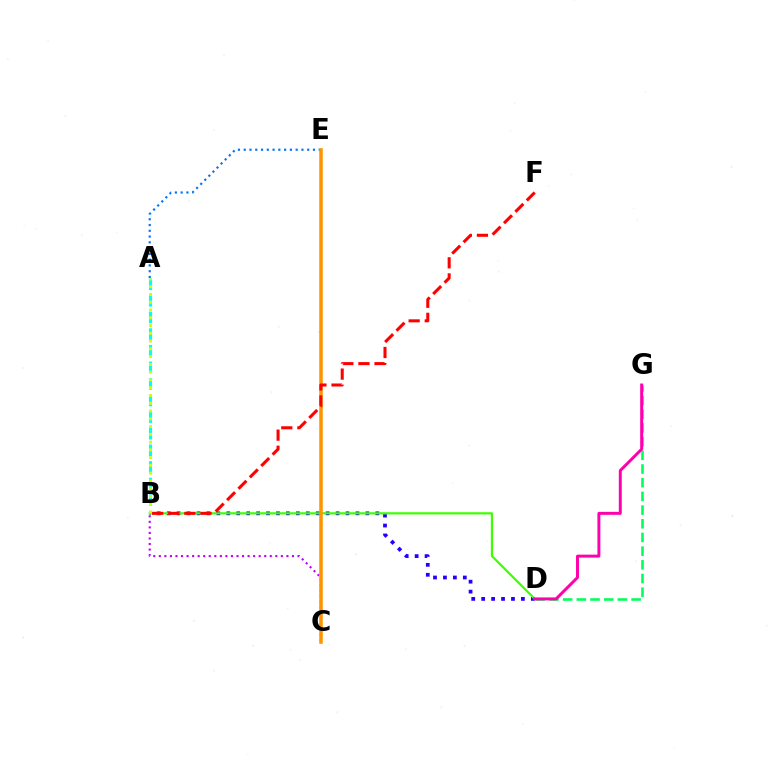{('D', 'G'): [{'color': '#00ff5c', 'line_style': 'dashed', 'thickness': 1.86}, {'color': '#ff00ac', 'line_style': 'solid', 'thickness': 2.13}], ('B', 'D'): [{'color': '#2500ff', 'line_style': 'dotted', 'thickness': 2.7}, {'color': '#3dff00', 'line_style': 'solid', 'thickness': 1.58}], ('A', 'B'): [{'color': '#00fff6', 'line_style': 'dashed', 'thickness': 2.26}, {'color': '#d1ff00', 'line_style': 'dotted', 'thickness': 2.11}], ('B', 'C'): [{'color': '#b900ff', 'line_style': 'dotted', 'thickness': 1.51}], ('A', 'E'): [{'color': '#0074ff', 'line_style': 'dotted', 'thickness': 1.57}], ('C', 'E'): [{'color': '#ff9400', 'line_style': 'solid', 'thickness': 2.54}], ('B', 'F'): [{'color': '#ff0000', 'line_style': 'dashed', 'thickness': 2.19}]}